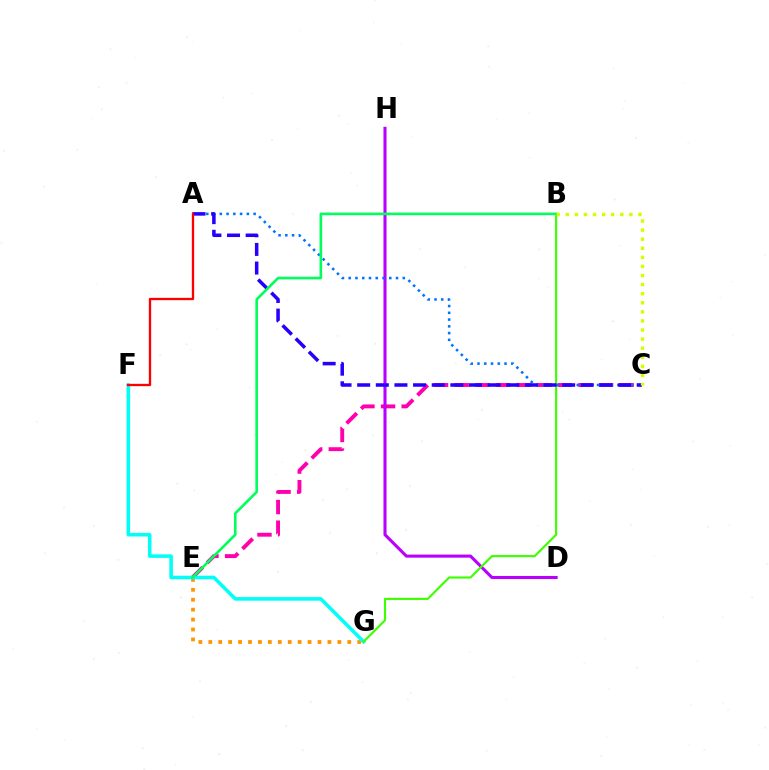{('E', 'G'): [{'color': '#ff9400', 'line_style': 'dotted', 'thickness': 2.7}], ('C', 'E'): [{'color': '#ff00ac', 'line_style': 'dashed', 'thickness': 2.8}], ('F', 'G'): [{'color': '#00fff6', 'line_style': 'solid', 'thickness': 2.57}], ('D', 'H'): [{'color': '#b900ff', 'line_style': 'solid', 'thickness': 2.22}], ('B', 'G'): [{'color': '#3dff00', 'line_style': 'solid', 'thickness': 1.54}], ('A', 'C'): [{'color': '#0074ff', 'line_style': 'dotted', 'thickness': 1.84}, {'color': '#2500ff', 'line_style': 'dashed', 'thickness': 2.53}], ('B', 'E'): [{'color': '#00ff5c', 'line_style': 'solid', 'thickness': 1.89}], ('B', 'C'): [{'color': '#d1ff00', 'line_style': 'dotted', 'thickness': 2.47}], ('A', 'F'): [{'color': '#ff0000', 'line_style': 'solid', 'thickness': 1.68}]}